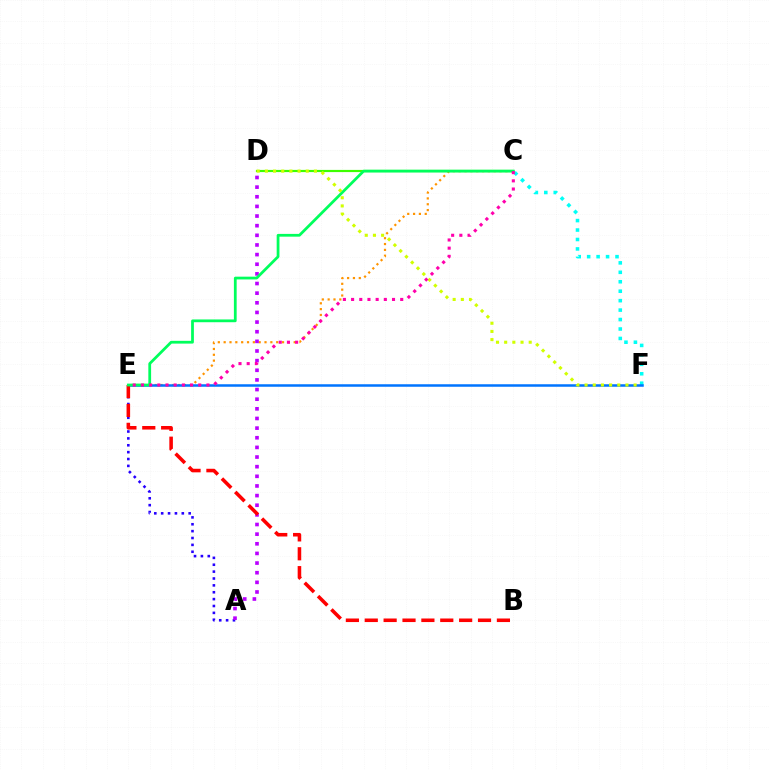{('C', 'E'): [{'color': '#ff9400', 'line_style': 'dotted', 'thickness': 1.59}, {'color': '#00ff5c', 'line_style': 'solid', 'thickness': 1.99}, {'color': '#ff00ac', 'line_style': 'dotted', 'thickness': 2.22}], ('C', 'F'): [{'color': '#00fff6', 'line_style': 'dotted', 'thickness': 2.57}], ('E', 'F'): [{'color': '#0074ff', 'line_style': 'solid', 'thickness': 1.8}], ('C', 'D'): [{'color': '#3dff00', 'line_style': 'solid', 'thickness': 1.58}], ('A', 'E'): [{'color': '#2500ff', 'line_style': 'dotted', 'thickness': 1.87}], ('A', 'D'): [{'color': '#b900ff', 'line_style': 'dotted', 'thickness': 2.62}], ('B', 'E'): [{'color': '#ff0000', 'line_style': 'dashed', 'thickness': 2.56}], ('D', 'F'): [{'color': '#d1ff00', 'line_style': 'dotted', 'thickness': 2.22}]}